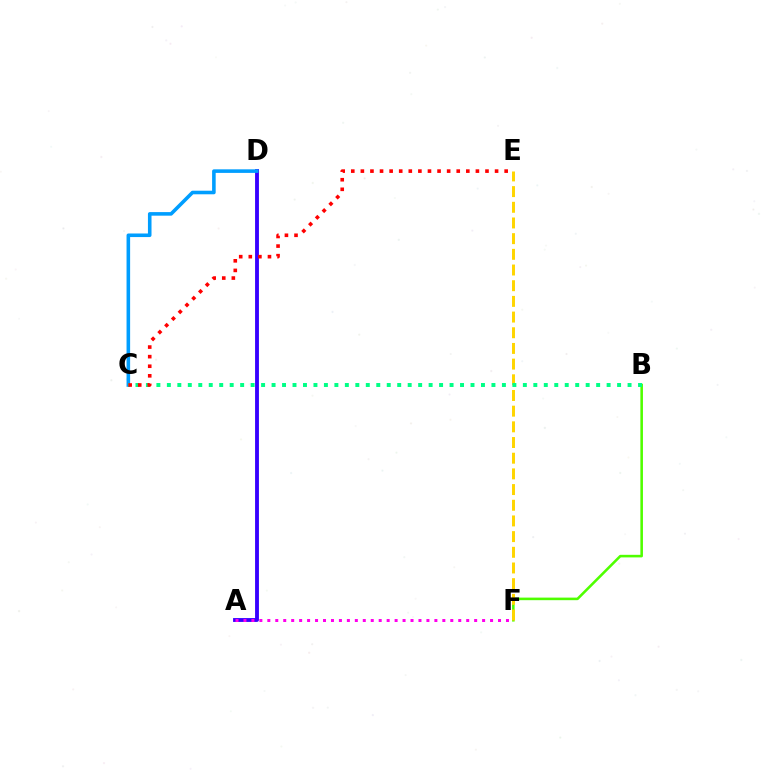{('B', 'F'): [{'color': '#4fff00', 'line_style': 'solid', 'thickness': 1.85}], ('E', 'F'): [{'color': '#ffd500', 'line_style': 'dashed', 'thickness': 2.13}], ('A', 'D'): [{'color': '#3700ff', 'line_style': 'solid', 'thickness': 2.78}], ('C', 'D'): [{'color': '#009eff', 'line_style': 'solid', 'thickness': 2.58}], ('B', 'C'): [{'color': '#00ff86', 'line_style': 'dotted', 'thickness': 2.84}], ('C', 'E'): [{'color': '#ff0000', 'line_style': 'dotted', 'thickness': 2.6}], ('A', 'F'): [{'color': '#ff00ed', 'line_style': 'dotted', 'thickness': 2.16}]}